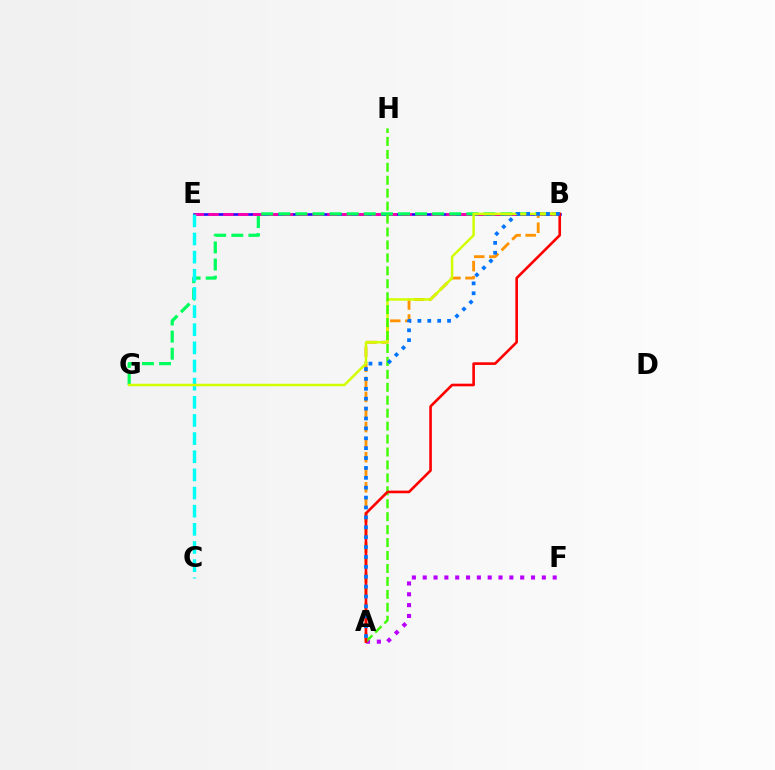{('A', 'F'): [{'color': '#b900ff', 'line_style': 'dotted', 'thickness': 2.94}], ('B', 'E'): [{'color': '#2500ff', 'line_style': 'solid', 'thickness': 1.87}, {'color': '#ff00ac', 'line_style': 'dashed', 'thickness': 2.02}], ('B', 'G'): [{'color': '#00ff5c', 'line_style': 'dashed', 'thickness': 2.32}, {'color': '#d1ff00', 'line_style': 'solid', 'thickness': 1.79}], ('C', 'E'): [{'color': '#00fff6', 'line_style': 'dashed', 'thickness': 2.47}], ('A', 'B'): [{'color': '#ff9400', 'line_style': 'dashed', 'thickness': 2.05}, {'color': '#ff0000', 'line_style': 'solid', 'thickness': 1.89}, {'color': '#0074ff', 'line_style': 'dotted', 'thickness': 2.69}], ('A', 'H'): [{'color': '#3dff00', 'line_style': 'dashed', 'thickness': 1.76}]}